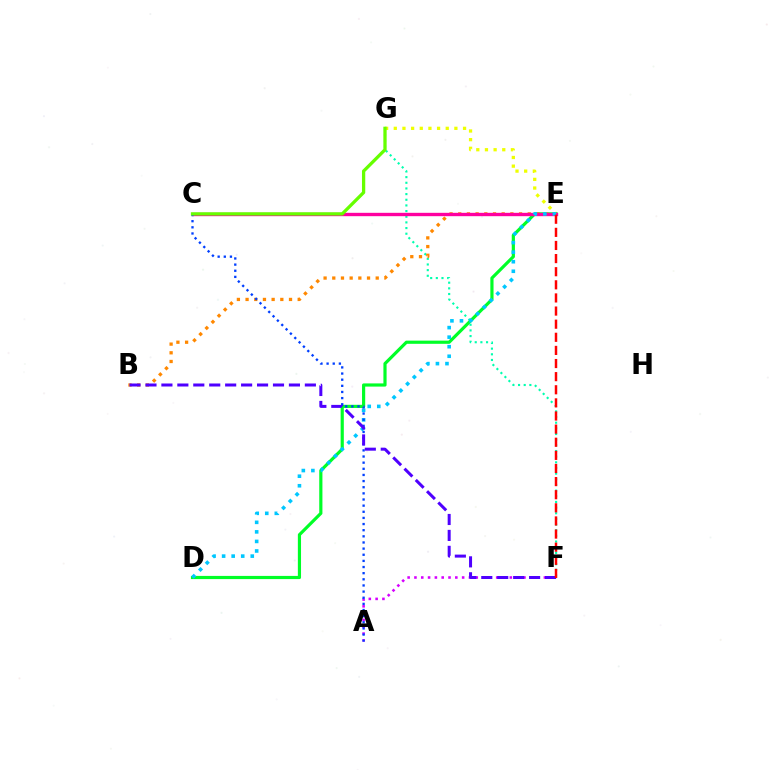{('F', 'G'): [{'color': '#00ffaf', 'line_style': 'dotted', 'thickness': 1.54}], ('E', 'G'): [{'color': '#eeff00', 'line_style': 'dotted', 'thickness': 2.35}], ('D', 'E'): [{'color': '#00ff27', 'line_style': 'solid', 'thickness': 2.29}, {'color': '#00c7ff', 'line_style': 'dotted', 'thickness': 2.59}], ('A', 'F'): [{'color': '#d600ff', 'line_style': 'dotted', 'thickness': 1.85}], ('B', 'E'): [{'color': '#ff8800', 'line_style': 'dotted', 'thickness': 2.36}], ('C', 'E'): [{'color': '#ff00a0', 'line_style': 'solid', 'thickness': 2.42}], ('A', 'C'): [{'color': '#003fff', 'line_style': 'dotted', 'thickness': 1.67}], ('B', 'F'): [{'color': '#4f00ff', 'line_style': 'dashed', 'thickness': 2.17}], ('C', 'G'): [{'color': '#66ff00', 'line_style': 'solid', 'thickness': 2.36}], ('E', 'F'): [{'color': '#ff0000', 'line_style': 'dashed', 'thickness': 1.78}]}